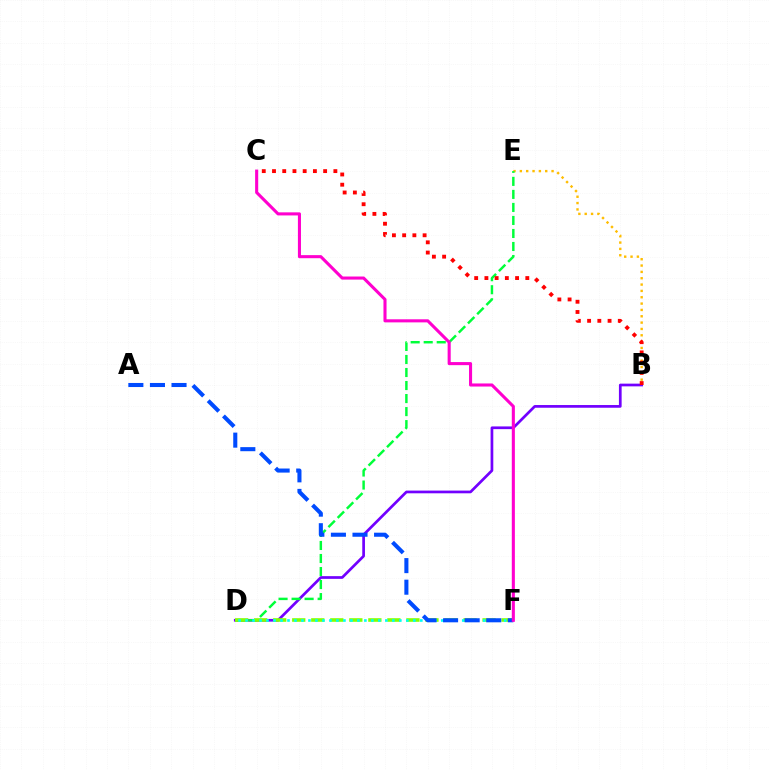{('B', 'D'): [{'color': '#7200ff', 'line_style': 'solid', 'thickness': 1.95}], ('B', 'E'): [{'color': '#ffbd00', 'line_style': 'dotted', 'thickness': 1.72}], ('D', 'E'): [{'color': '#00ff39', 'line_style': 'dashed', 'thickness': 1.77}], ('D', 'F'): [{'color': '#84ff00', 'line_style': 'dashed', 'thickness': 2.59}, {'color': '#00fff6', 'line_style': 'dotted', 'thickness': 1.9}], ('A', 'F'): [{'color': '#004bff', 'line_style': 'dashed', 'thickness': 2.93}], ('C', 'F'): [{'color': '#ff00cf', 'line_style': 'solid', 'thickness': 2.22}], ('B', 'C'): [{'color': '#ff0000', 'line_style': 'dotted', 'thickness': 2.78}]}